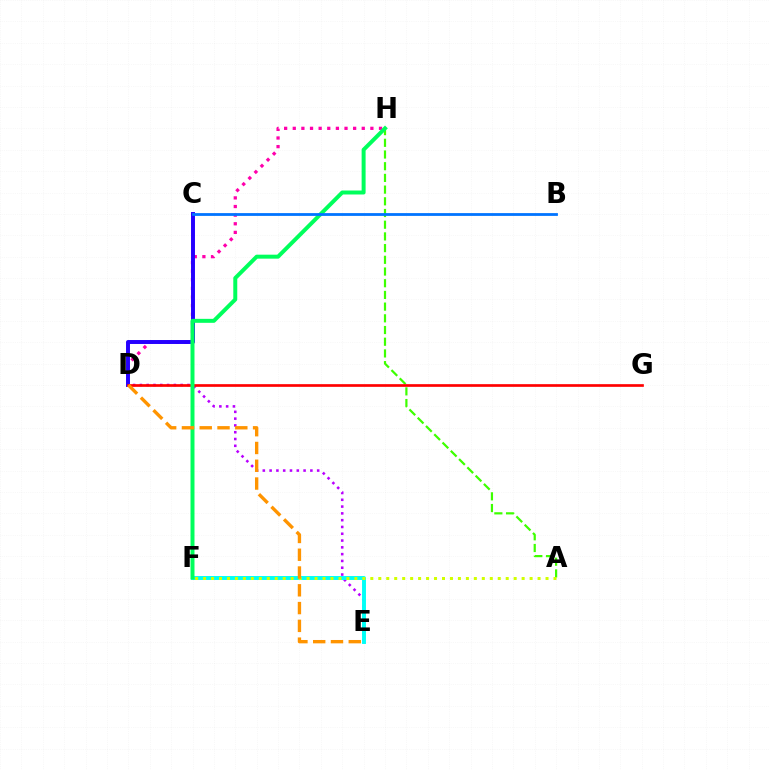{('D', 'H'): [{'color': '#ff00ac', 'line_style': 'dotted', 'thickness': 2.34}], ('C', 'D'): [{'color': '#2500ff', 'line_style': 'solid', 'thickness': 2.84}], ('D', 'E'): [{'color': '#b900ff', 'line_style': 'dotted', 'thickness': 1.85}, {'color': '#ff9400', 'line_style': 'dashed', 'thickness': 2.42}], ('A', 'H'): [{'color': '#3dff00', 'line_style': 'dashed', 'thickness': 1.59}], ('E', 'F'): [{'color': '#00fff6', 'line_style': 'solid', 'thickness': 2.82}], ('D', 'G'): [{'color': '#ff0000', 'line_style': 'solid', 'thickness': 1.93}], ('F', 'H'): [{'color': '#00ff5c', 'line_style': 'solid', 'thickness': 2.86}], ('B', 'C'): [{'color': '#0074ff', 'line_style': 'solid', 'thickness': 2.01}], ('A', 'F'): [{'color': '#d1ff00', 'line_style': 'dotted', 'thickness': 2.16}]}